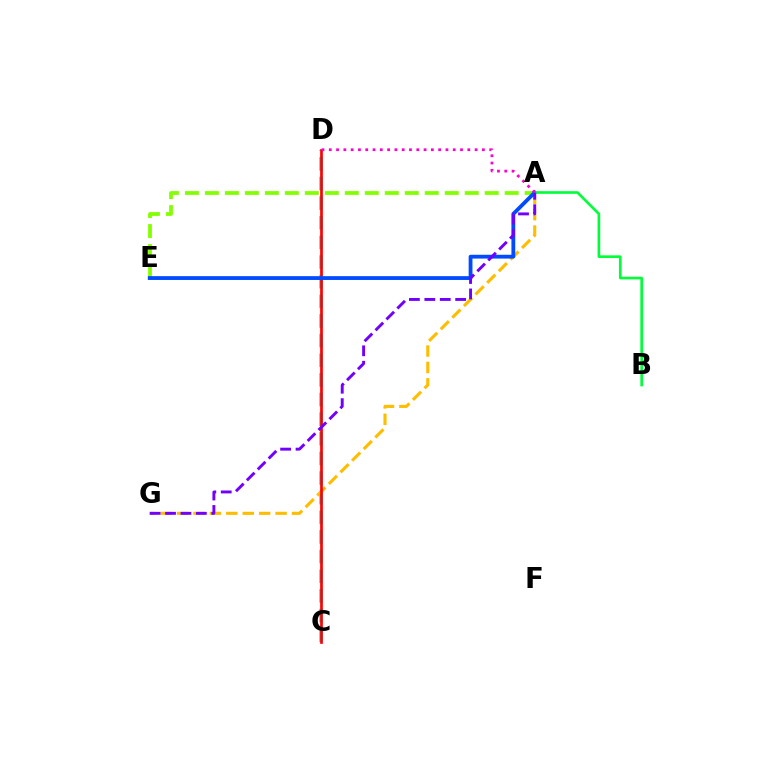{('C', 'D'): [{'color': '#00fff6', 'line_style': 'dashed', 'thickness': 2.67}, {'color': '#ff0000', 'line_style': 'solid', 'thickness': 1.94}], ('A', 'G'): [{'color': '#ffbd00', 'line_style': 'dashed', 'thickness': 2.23}, {'color': '#7200ff', 'line_style': 'dashed', 'thickness': 2.09}], ('A', 'E'): [{'color': '#84ff00', 'line_style': 'dashed', 'thickness': 2.72}, {'color': '#004bff', 'line_style': 'solid', 'thickness': 2.74}], ('A', 'B'): [{'color': '#00ff39', 'line_style': 'solid', 'thickness': 1.91}], ('A', 'D'): [{'color': '#ff00cf', 'line_style': 'dotted', 'thickness': 1.98}]}